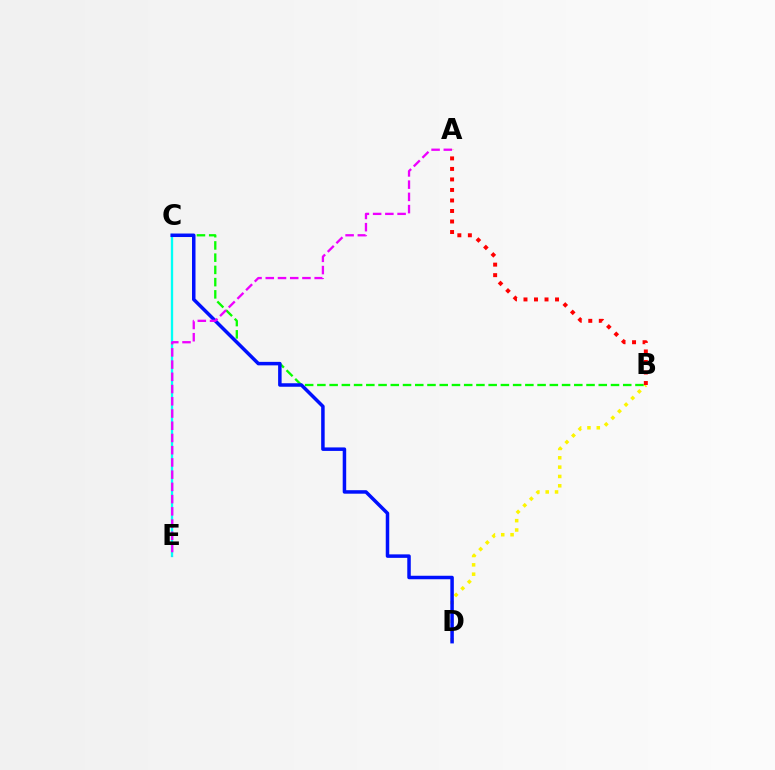{('C', 'E'): [{'color': '#00fff6', 'line_style': 'solid', 'thickness': 1.68}], ('B', 'C'): [{'color': '#08ff00', 'line_style': 'dashed', 'thickness': 1.66}], ('B', 'D'): [{'color': '#fcf500', 'line_style': 'dotted', 'thickness': 2.54}], ('C', 'D'): [{'color': '#0010ff', 'line_style': 'solid', 'thickness': 2.52}], ('A', 'E'): [{'color': '#ee00ff', 'line_style': 'dashed', 'thickness': 1.66}], ('A', 'B'): [{'color': '#ff0000', 'line_style': 'dotted', 'thickness': 2.86}]}